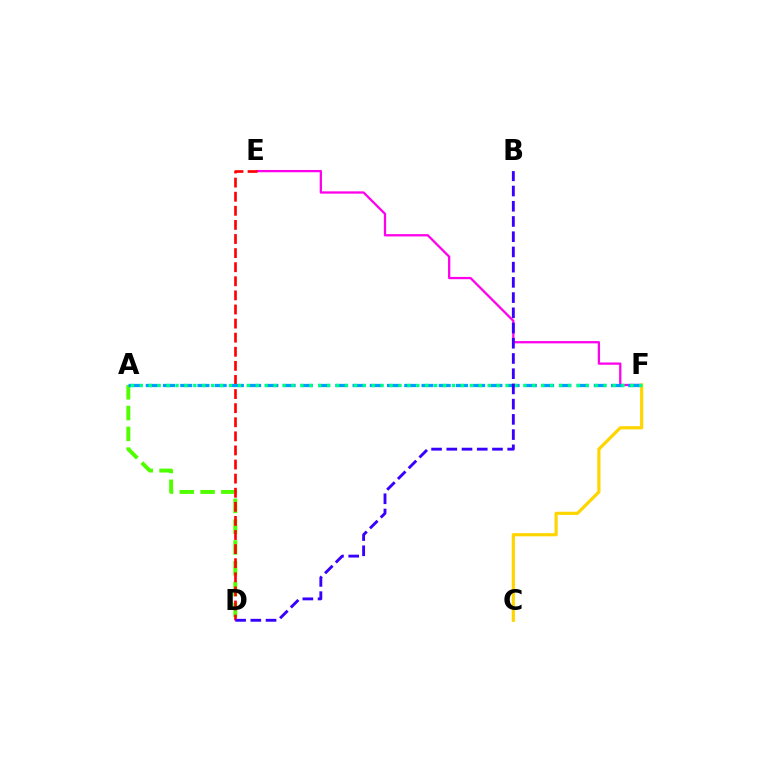{('A', 'D'): [{'color': '#4fff00', 'line_style': 'dashed', 'thickness': 2.83}], ('E', 'F'): [{'color': '#ff00ed', 'line_style': 'solid', 'thickness': 1.64}], ('D', 'E'): [{'color': '#ff0000', 'line_style': 'dashed', 'thickness': 1.91}], ('C', 'F'): [{'color': '#ffd500', 'line_style': 'solid', 'thickness': 2.29}], ('A', 'F'): [{'color': '#009eff', 'line_style': 'dashed', 'thickness': 2.34}, {'color': '#00ff86', 'line_style': 'dotted', 'thickness': 2.42}], ('B', 'D'): [{'color': '#3700ff', 'line_style': 'dashed', 'thickness': 2.07}]}